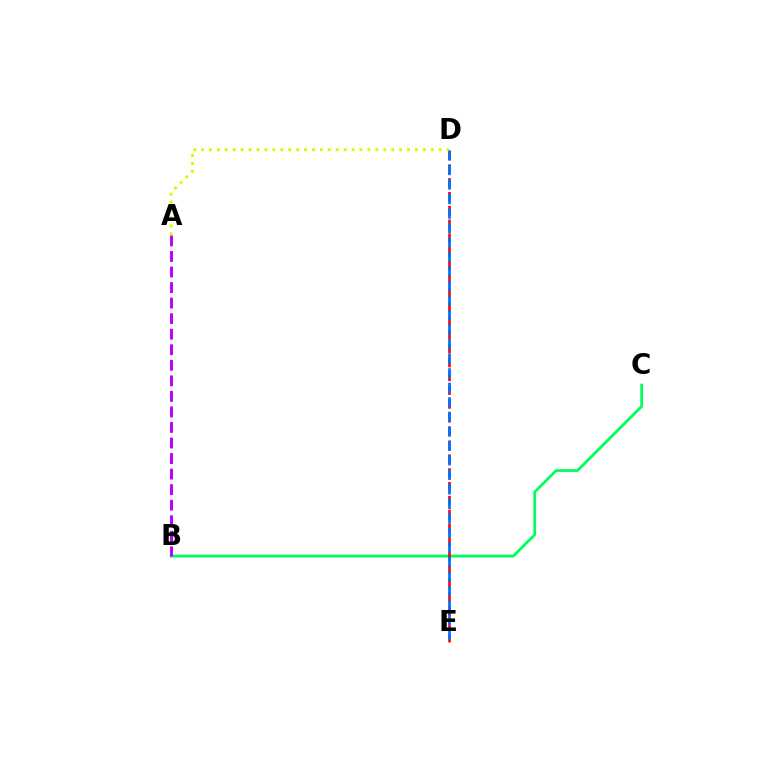{('B', 'C'): [{'color': '#00ff5c', 'line_style': 'solid', 'thickness': 1.99}], ('D', 'E'): [{'color': '#ff0000', 'line_style': 'dashed', 'thickness': 1.88}, {'color': '#0074ff', 'line_style': 'dashed', 'thickness': 1.97}], ('A', 'D'): [{'color': '#d1ff00', 'line_style': 'dotted', 'thickness': 2.15}], ('A', 'B'): [{'color': '#b900ff', 'line_style': 'dashed', 'thickness': 2.11}]}